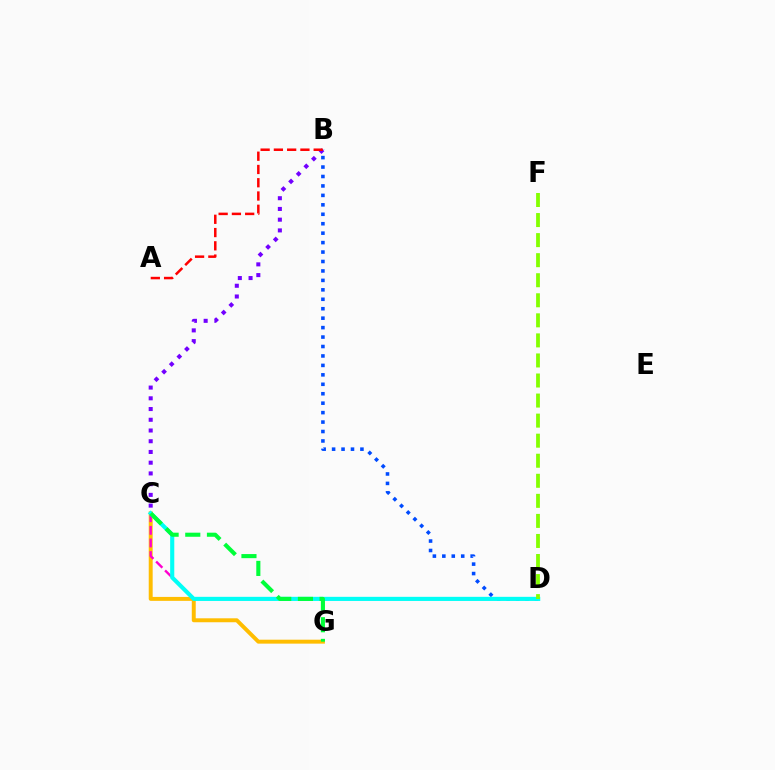{('C', 'G'): [{'color': '#ffbd00', 'line_style': 'solid', 'thickness': 2.84}, {'color': '#00ff39', 'line_style': 'dashed', 'thickness': 2.94}], ('C', 'D'): [{'color': '#ff00cf', 'line_style': 'dashed', 'thickness': 1.71}, {'color': '#00fff6', 'line_style': 'solid', 'thickness': 2.96}], ('B', 'D'): [{'color': '#004bff', 'line_style': 'dotted', 'thickness': 2.57}], ('B', 'C'): [{'color': '#7200ff', 'line_style': 'dotted', 'thickness': 2.92}], ('A', 'B'): [{'color': '#ff0000', 'line_style': 'dashed', 'thickness': 1.8}], ('D', 'F'): [{'color': '#84ff00', 'line_style': 'dashed', 'thickness': 2.72}]}